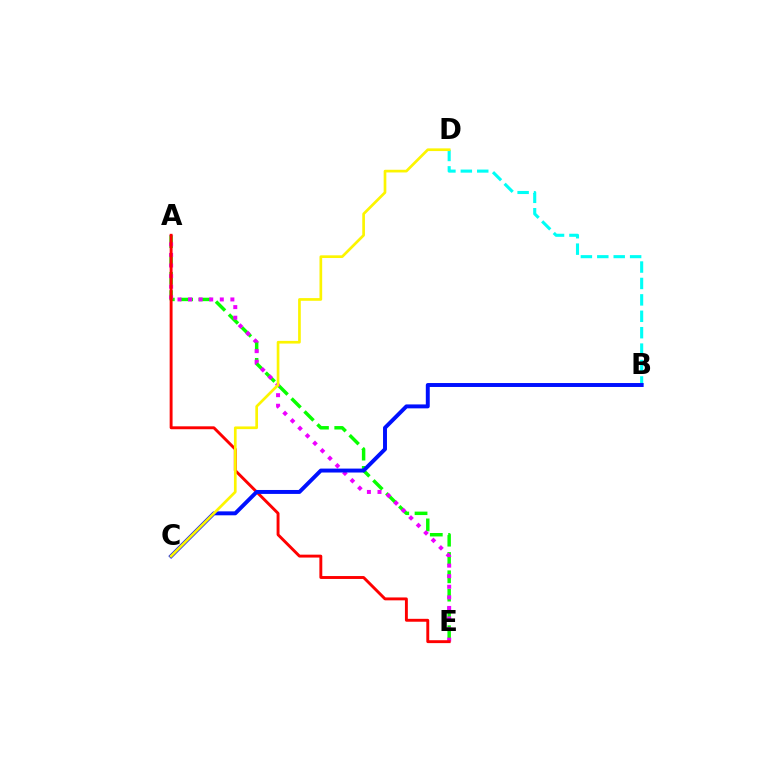{('A', 'E'): [{'color': '#08ff00', 'line_style': 'dashed', 'thickness': 2.49}, {'color': '#ee00ff', 'line_style': 'dotted', 'thickness': 2.87}, {'color': '#ff0000', 'line_style': 'solid', 'thickness': 2.09}], ('B', 'D'): [{'color': '#00fff6', 'line_style': 'dashed', 'thickness': 2.23}], ('B', 'C'): [{'color': '#0010ff', 'line_style': 'solid', 'thickness': 2.83}], ('C', 'D'): [{'color': '#fcf500', 'line_style': 'solid', 'thickness': 1.93}]}